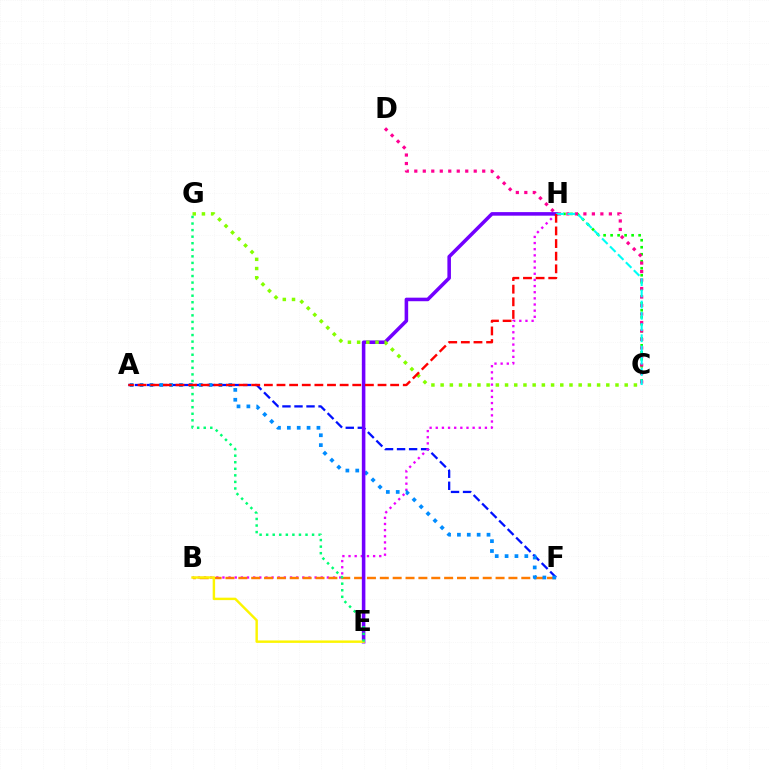{('C', 'H'): [{'color': '#08ff00', 'line_style': 'dotted', 'thickness': 1.9}, {'color': '#00fff6', 'line_style': 'dashed', 'thickness': 1.53}], ('A', 'F'): [{'color': '#0010ff', 'line_style': 'dashed', 'thickness': 1.63}, {'color': '#008cff', 'line_style': 'dotted', 'thickness': 2.68}], ('B', 'H'): [{'color': '#ee00ff', 'line_style': 'dotted', 'thickness': 1.67}], ('B', 'F'): [{'color': '#ff7c00', 'line_style': 'dashed', 'thickness': 1.75}], ('C', 'D'): [{'color': '#ff0094', 'line_style': 'dotted', 'thickness': 2.31}], ('E', 'H'): [{'color': '#7200ff', 'line_style': 'solid', 'thickness': 2.56}], ('B', 'E'): [{'color': '#fcf500', 'line_style': 'solid', 'thickness': 1.75}], ('C', 'G'): [{'color': '#84ff00', 'line_style': 'dotted', 'thickness': 2.5}], ('E', 'G'): [{'color': '#00ff74', 'line_style': 'dotted', 'thickness': 1.78}], ('A', 'H'): [{'color': '#ff0000', 'line_style': 'dashed', 'thickness': 1.72}]}